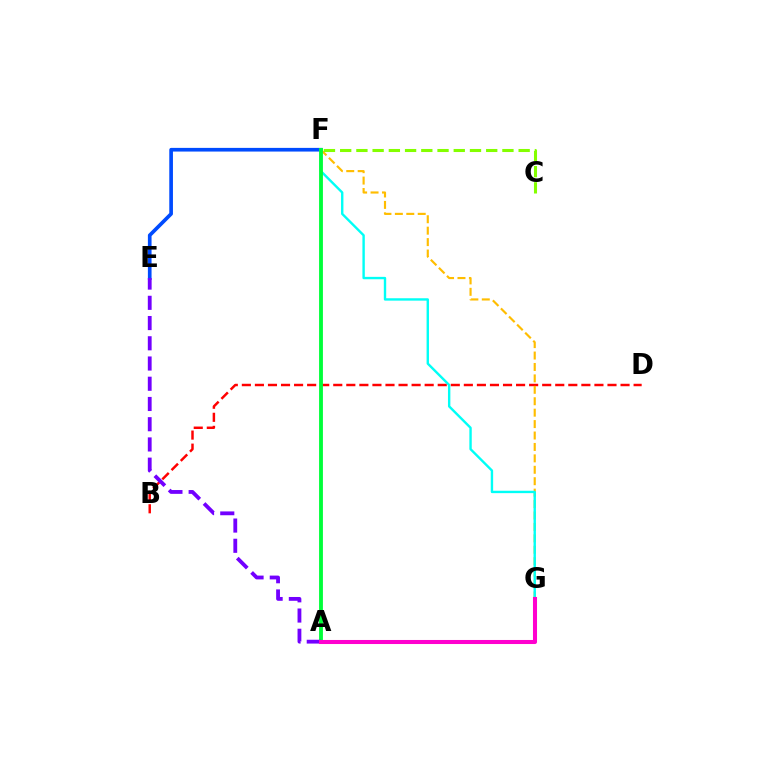{('B', 'D'): [{'color': '#ff0000', 'line_style': 'dashed', 'thickness': 1.77}], ('E', 'F'): [{'color': '#004bff', 'line_style': 'solid', 'thickness': 2.64}], ('F', 'G'): [{'color': '#ffbd00', 'line_style': 'dashed', 'thickness': 1.55}, {'color': '#00fff6', 'line_style': 'solid', 'thickness': 1.72}], ('C', 'F'): [{'color': '#84ff00', 'line_style': 'dashed', 'thickness': 2.2}], ('A', 'F'): [{'color': '#00ff39', 'line_style': 'solid', 'thickness': 2.77}], ('A', 'E'): [{'color': '#7200ff', 'line_style': 'dashed', 'thickness': 2.75}], ('A', 'G'): [{'color': '#ff00cf', 'line_style': 'solid', 'thickness': 2.92}]}